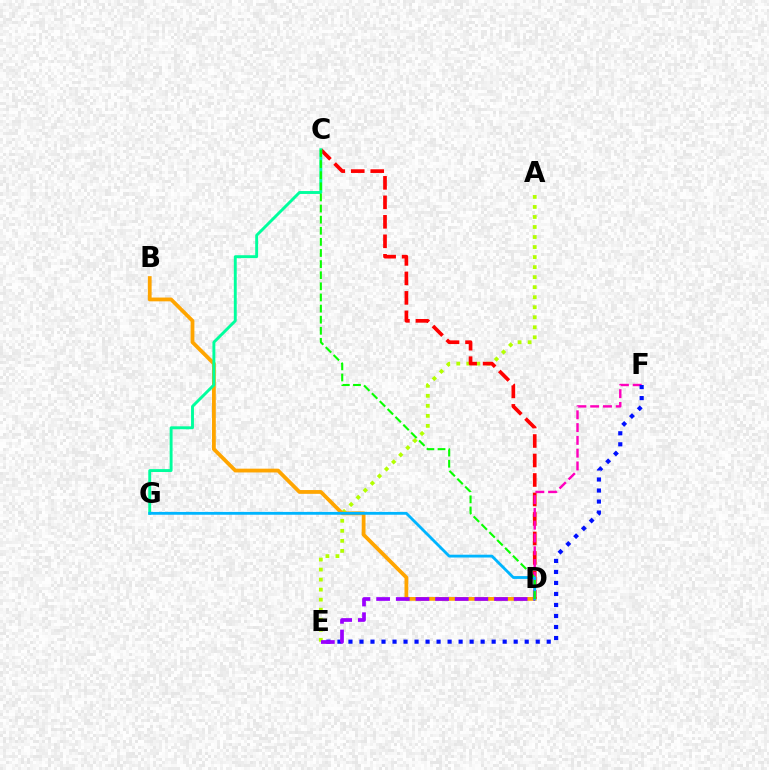{('A', 'E'): [{'color': '#b3ff00', 'line_style': 'dotted', 'thickness': 2.72}], ('B', 'D'): [{'color': '#ffa500', 'line_style': 'solid', 'thickness': 2.72}], ('C', 'D'): [{'color': '#ff0000', 'line_style': 'dashed', 'thickness': 2.65}, {'color': '#08ff00', 'line_style': 'dashed', 'thickness': 1.51}], ('D', 'F'): [{'color': '#ff00bd', 'line_style': 'dashed', 'thickness': 1.74}], ('E', 'F'): [{'color': '#0010ff', 'line_style': 'dotted', 'thickness': 2.99}], ('D', 'E'): [{'color': '#9b00ff', 'line_style': 'dashed', 'thickness': 2.67}], ('C', 'G'): [{'color': '#00ff9d', 'line_style': 'solid', 'thickness': 2.09}], ('D', 'G'): [{'color': '#00b5ff', 'line_style': 'solid', 'thickness': 2.03}]}